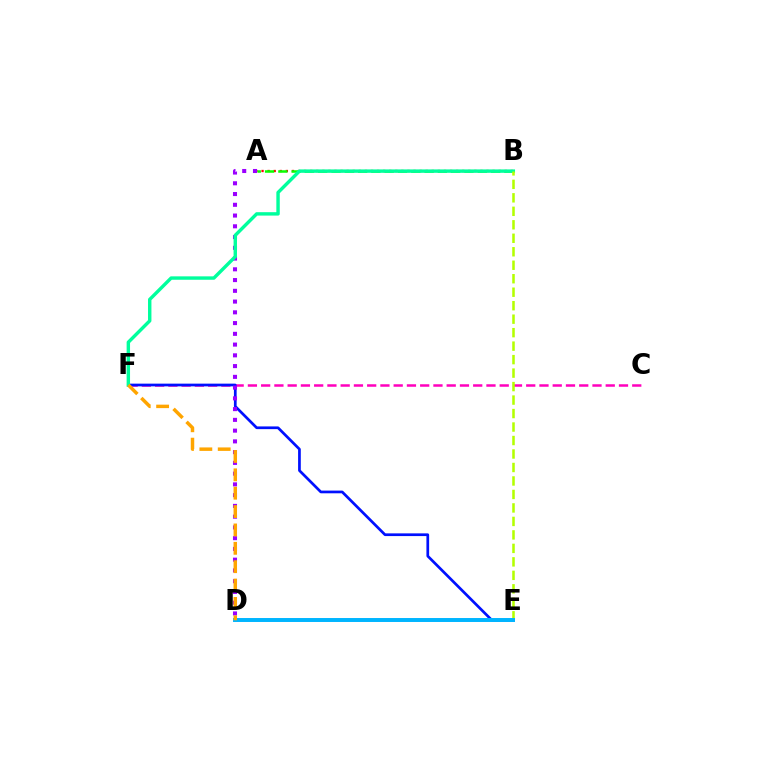{('C', 'F'): [{'color': '#ff00bd', 'line_style': 'dashed', 'thickness': 1.8}], ('A', 'B'): [{'color': '#ff0000', 'line_style': 'dotted', 'thickness': 1.65}, {'color': '#08ff00', 'line_style': 'dashed', 'thickness': 1.81}], ('E', 'F'): [{'color': '#0010ff', 'line_style': 'solid', 'thickness': 1.95}], ('A', 'D'): [{'color': '#9b00ff', 'line_style': 'dotted', 'thickness': 2.92}], ('B', 'F'): [{'color': '#00ff9d', 'line_style': 'solid', 'thickness': 2.46}], ('B', 'E'): [{'color': '#b3ff00', 'line_style': 'dashed', 'thickness': 1.83}], ('D', 'E'): [{'color': '#00b5ff', 'line_style': 'solid', 'thickness': 2.84}], ('D', 'F'): [{'color': '#ffa500', 'line_style': 'dashed', 'thickness': 2.5}]}